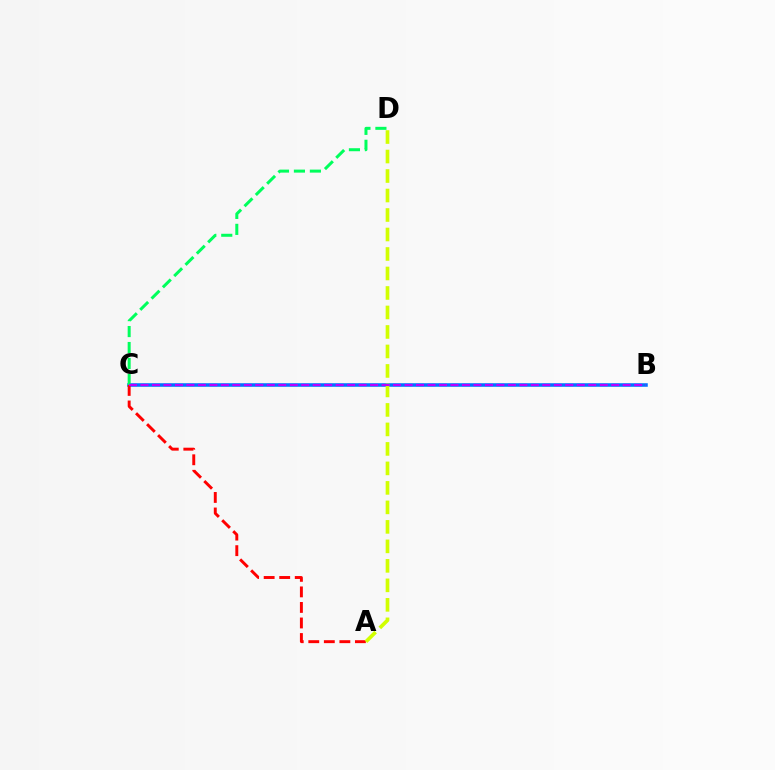{('B', 'C'): [{'color': '#0074ff', 'line_style': 'solid', 'thickness': 2.55}, {'color': '#b900ff', 'line_style': 'dashed', 'thickness': 1.56}], ('C', 'D'): [{'color': '#00ff5c', 'line_style': 'dashed', 'thickness': 2.17}], ('A', 'C'): [{'color': '#ff0000', 'line_style': 'dashed', 'thickness': 2.11}], ('A', 'D'): [{'color': '#d1ff00', 'line_style': 'dashed', 'thickness': 2.65}]}